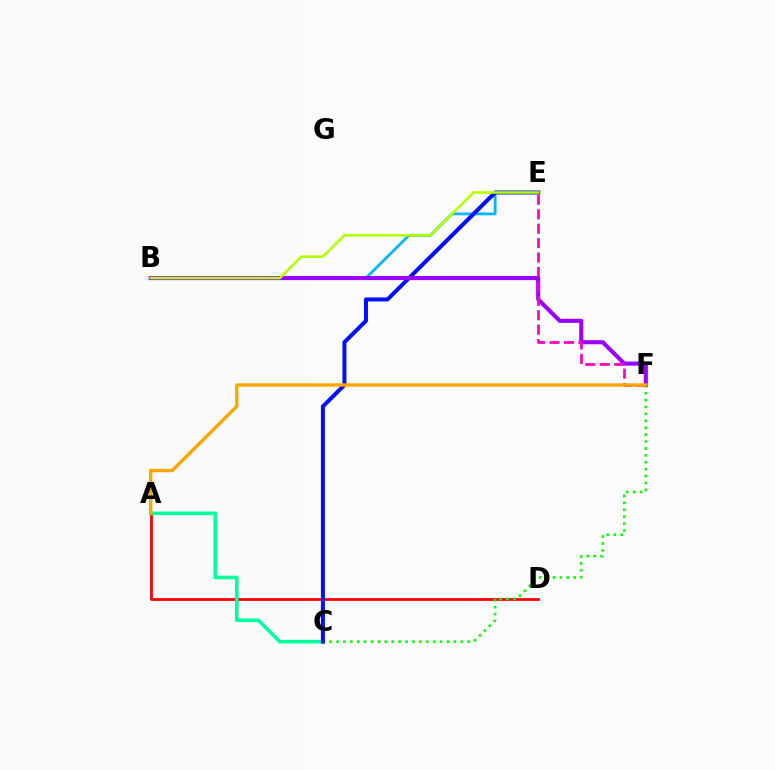{('A', 'D'): [{'color': '#ff0000', 'line_style': 'solid', 'thickness': 2.0}], ('C', 'F'): [{'color': '#08ff00', 'line_style': 'dotted', 'thickness': 1.88}], ('A', 'C'): [{'color': '#00ff9d', 'line_style': 'solid', 'thickness': 2.58}], ('B', 'E'): [{'color': '#00b5ff', 'line_style': 'solid', 'thickness': 2.02}, {'color': '#b3ff00', 'line_style': 'solid', 'thickness': 1.87}], ('C', 'E'): [{'color': '#0010ff', 'line_style': 'solid', 'thickness': 2.89}], ('B', 'F'): [{'color': '#9b00ff', 'line_style': 'solid', 'thickness': 2.95}], ('E', 'F'): [{'color': '#ff00bd', 'line_style': 'dashed', 'thickness': 1.96}], ('A', 'F'): [{'color': '#ffa500', 'line_style': 'solid', 'thickness': 2.42}]}